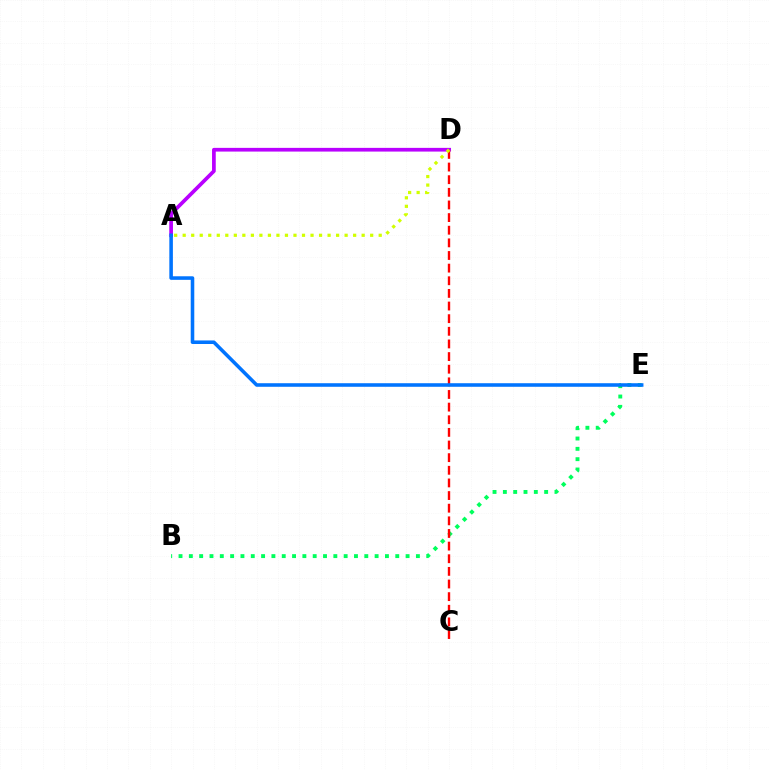{('B', 'E'): [{'color': '#00ff5c', 'line_style': 'dotted', 'thickness': 2.8}], ('A', 'D'): [{'color': '#b900ff', 'line_style': 'solid', 'thickness': 2.67}, {'color': '#d1ff00', 'line_style': 'dotted', 'thickness': 2.32}], ('C', 'D'): [{'color': '#ff0000', 'line_style': 'dashed', 'thickness': 1.72}], ('A', 'E'): [{'color': '#0074ff', 'line_style': 'solid', 'thickness': 2.56}]}